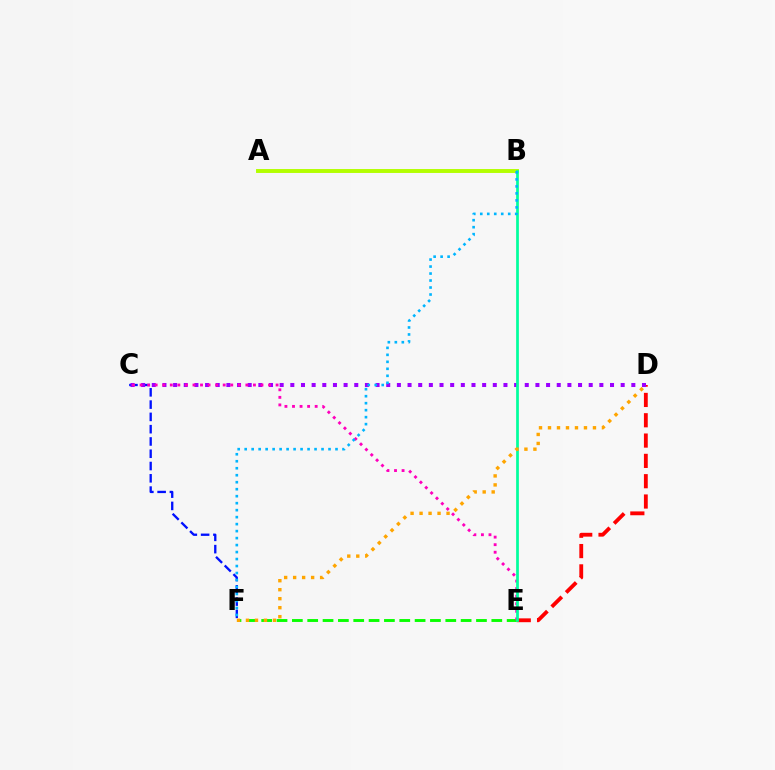{('D', 'E'): [{'color': '#ff0000', 'line_style': 'dashed', 'thickness': 2.76}], ('C', 'F'): [{'color': '#0010ff', 'line_style': 'dashed', 'thickness': 1.67}], ('C', 'D'): [{'color': '#9b00ff', 'line_style': 'dotted', 'thickness': 2.9}], ('E', 'F'): [{'color': '#08ff00', 'line_style': 'dashed', 'thickness': 2.08}], ('C', 'E'): [{'color': '#ff00bd', 'line_style': 'dotted', 'thickness': 2.05}], ('A', 'B'): [{'color': '#b3ff00', 'line_style': 'solid', 'thickness': 2.82}], ('B', 'E'): [{'color': '#00ff9d', 'line_style': 'solid', 'thickness': 1.96}], ('B', 'F'): [{'color': '#00b5ff', 'line_style': 'dotted', 'thickness': 1.9}], ('D', 'F'): [{'color': '#ffa500', 'line_style': 'dotted', 'thickness': 2.44}]}